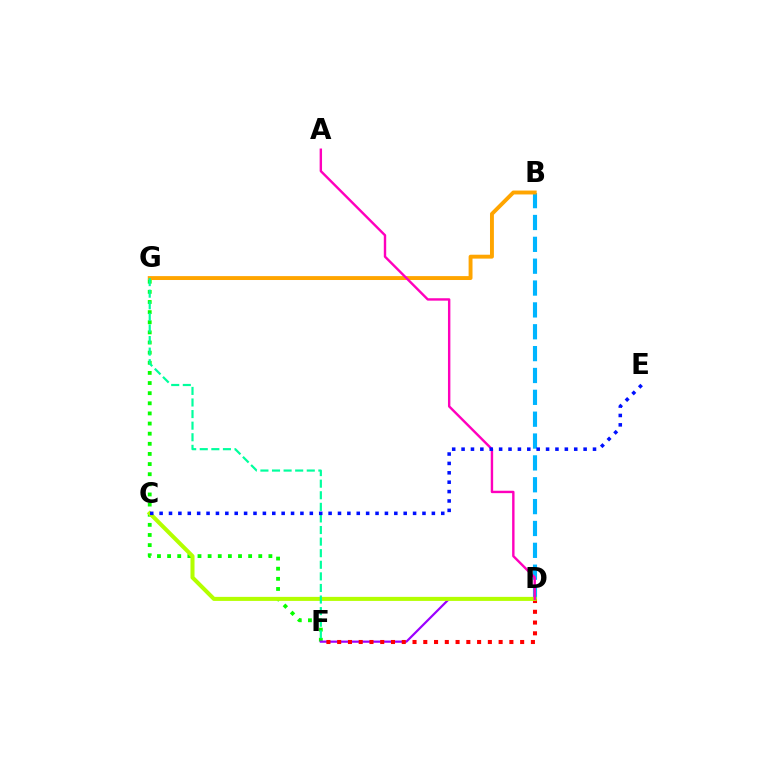{('F', 'G'): [{'color': '#08ff00', 'line_style': 'dotted', 'thickness': 2.75}, {'color': '#00ff9d', 'line_style': 'dashed', 'thickness': 1.57}], ('B', 'D'): [{'color': '#00b5ff', 'line_style': 'dashed', 'thickness': 2.97}], ('B', 'G'): [{'color': '#ffa500', 'line_style': 'solid', 'thickness': 2.81}], ('D', 'F'): [{'color': '#9b00ff', 'line_style': 'solid', 'thickness': 1.58}, {'color': '#ff0000', 'line_style': 'dotted', 'thickness': 2.92}], ('C', 'D'): [{'color': '#b3ff00', 'line_style': 'solid', 'thickness': 2.91}], ('A', 'D'): [{'color': '#ff00bd', 'line_style': 'solid', 'thickness': 1.73}], ('C', 'E'): [{'color': '#0010ff', 'line_style': 'dotted', 'thickness': 2.55}]}